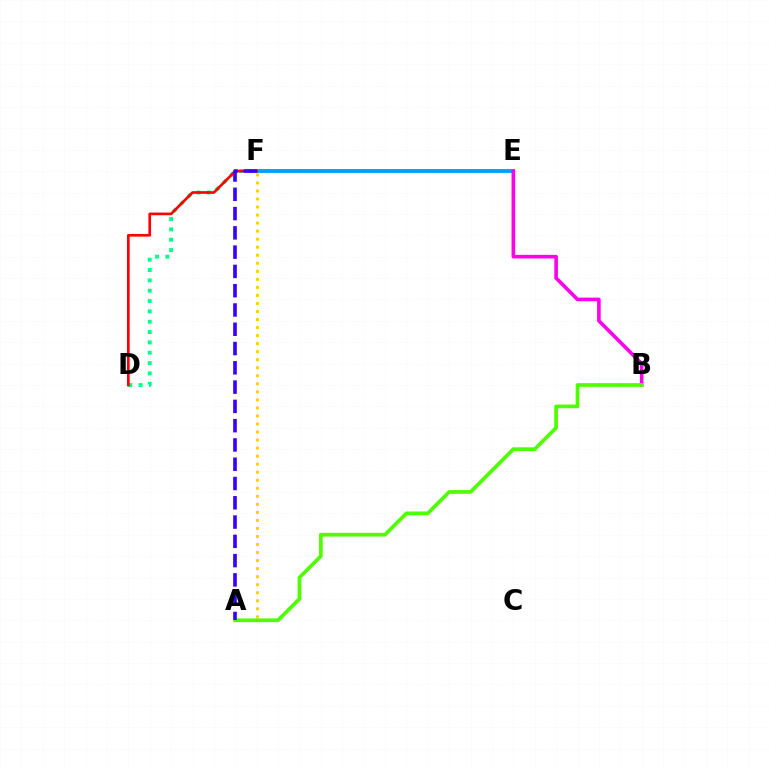{('D', 'F'): [{'color': '#00ff86', 'line_style': 'dotted', 'thickness': 2.81}, {'color': '#ff0000', 'line_style': 'solid', 'thickness': 1.92}], ('E', 'F'): [{'color': '#009eff', 'line_style': 'solid', 'thickness': 2.76}], ('B', 'E'): [{'color': '#ff00ed', 'line_style': 'solid', 'thickness': 2.6}], ('A', 'F'): [{'color': '#ffd500', 'line_style': 'dotted', 'thickness': 2.18}, {'color': '#3700ff', 'line_style': 'dashed', 'thickness': 2.62}], ('A', 'B'): [{'color': '#4fff00', 'line_style': 'solid', 'thickness': 2.67}]}